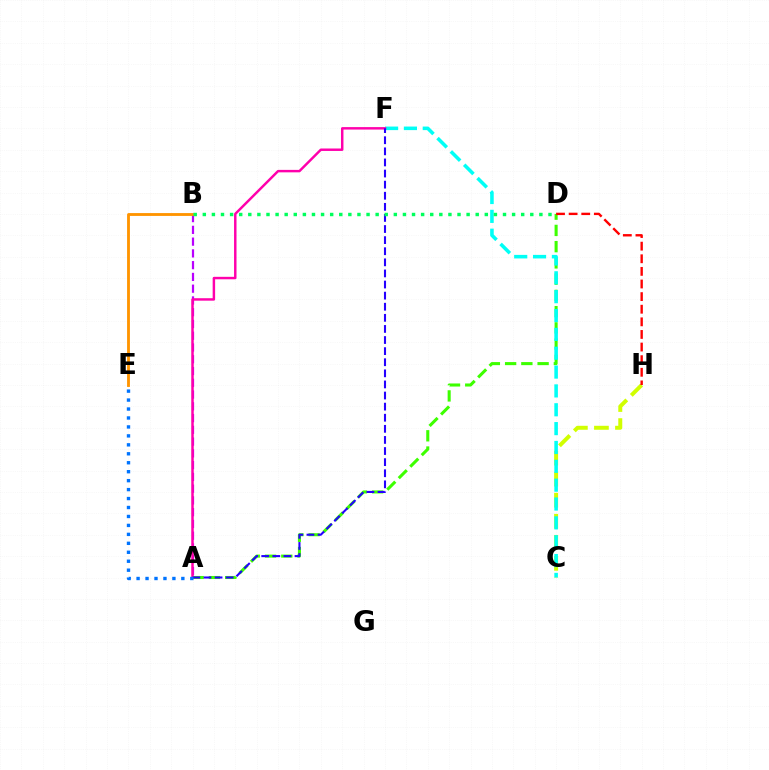{('C', 'H'): [{'color': '#d1ff00', 'line_style': 'dashed', 'thickness': 2.86}], ('A', 'D'): [{'color': '#3dff00', 'line_style': 'dashed', 'thickness': 2.21}], ('C', 'F'): [{'color': '#00fff6', 'line_style': 'dashed', 'thickness': 2.56}], ('D', 'H'): [{'color': '#ff0000', 'line_style': 'dashed', 'thickness': 1.71}], ('A', 'B'): [{'color': '#b900ff', 'line_style': 'dashed', 'thickness': 1.6}], ('B', 'E'): [{'color': '#ff9400', 'line_style': 'solid', 'thickness': 2.05}], ('A', 'F'): [{'color': '#ff00ac', 'line_style': 'solid', 'thickness': 1.77}, {'color': '#2500ff', 'line_style': 'dashed', 'thickness': 1.51}], ('A', 'E'): [{'color': '#0074ff', 'line_style': 'dotted', 'thickness': 2.43}], ('B', 'D'): [{'color': '#00ff5c', 'line_style': 'dotted', 'thickness': 2.47}]}